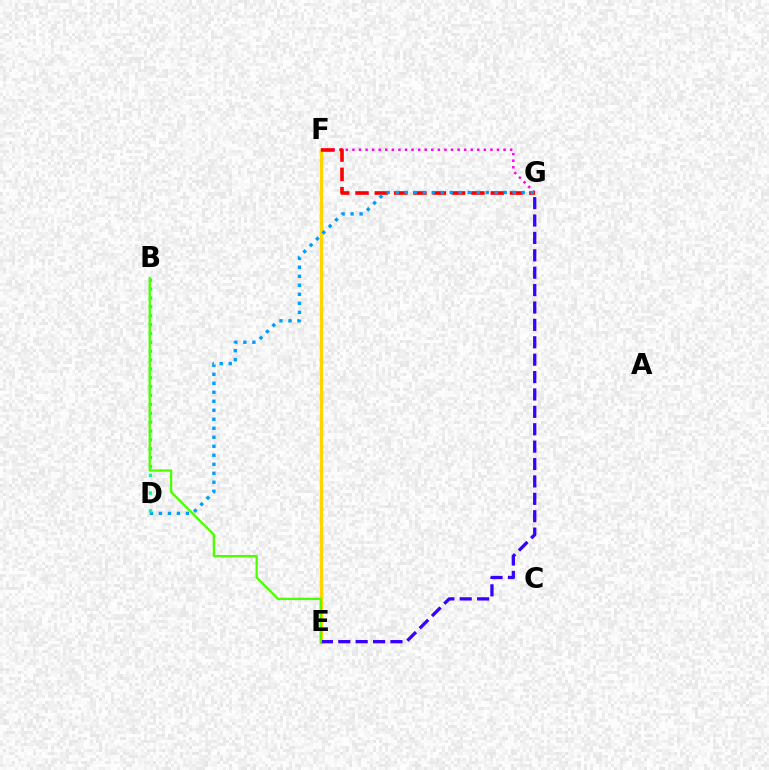{('E', 'F'): [{'color': '#ffd500', 'line_style': 'solid', 'thickness': 2.49}], ('F', 'G'): [{'color': '#ff00ed', 'line_style': 'dotted', 'thickness': 1.79}, {'color': '#ff0000', 'line_style': 'dashed', 'thickness': 2.62}], ('D', 'G'): [{'color': '#009eff', 'line_style': 'dotted', 'thickness': 2.45}], ('E', 'G'): [{'color': '#3700ff', 'line_style': 'dashed', 'thickness': 2.36}], ('B', 'D'): [{'color': '#00ff86', 'line_style': 'dotted', 'thickness': 2.41}], ('B', 'E'): [{'color': '#4fff00', 'line_style': 'solid', 'thickness': 1.67}]}